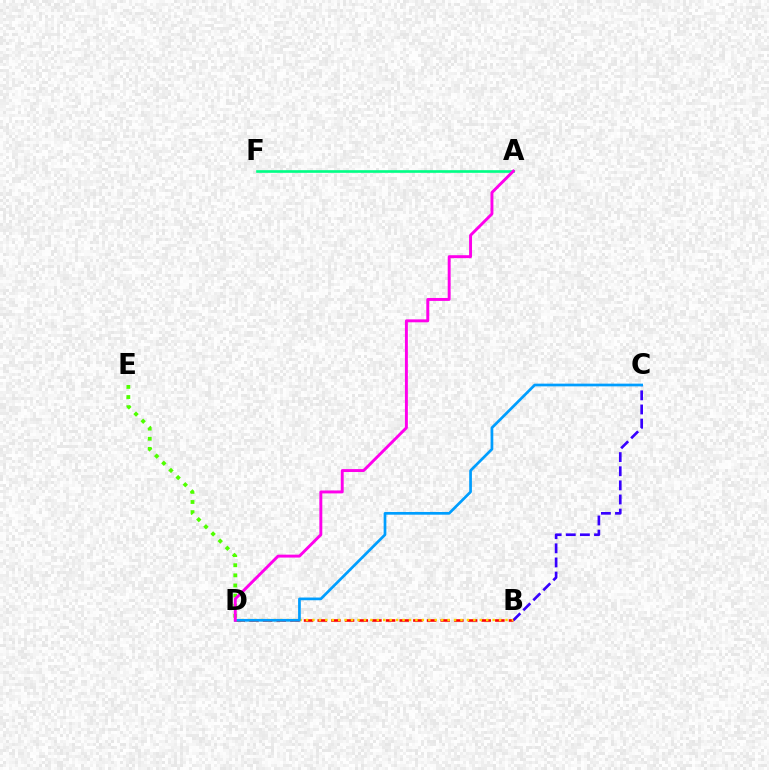{('B', 'C'): [{'color': '#3700ff', 'line_style': 'dashed', 'thickness': 1.92}], ('B', 'D'): [{'color': '#ff0000', 'line_style': 'dashed', 'thickness': 1.86}, {'color': '#ffd500', 'line_style': 'dotted', 'thickness': 1.75}], ('D', 'E'): [{'color': '#4fff00', 'line_style': 'dotted', 'thickness': 2.75}], ('A', 'F'): [{'color': '#00ff86', 'line_style': 'solid', 'thickness': 1.91}], ('C', 'D'): [{'color': '#009eff', 'line_style': 'solid', 'thickness': 1.95}], ('A', 'D'): [{'color': '#ff00ed', 'line_style': 'solid', 'thickness': 2.11}]}